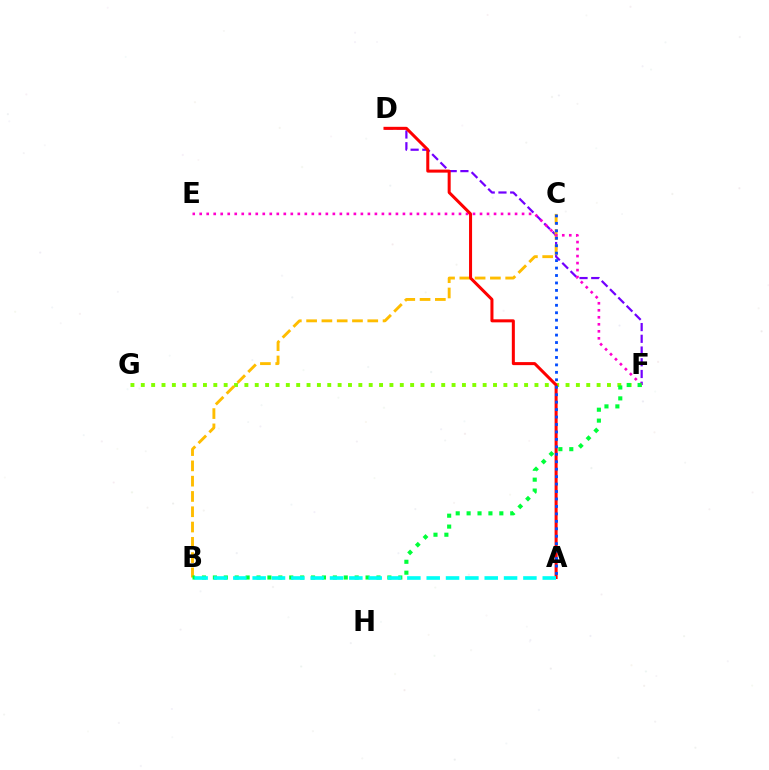{('F', 'G'): [{'color': '#84ff00', 'line_style': 'dotted', 'thickness': 2.81}], ('D', 'F'): [{'color': '#7200ff', 'line_style': 'dashed', 'thickness': 1.59}], ('B', 'C'): [{'color': '#ffbd00', 'line_style': 'dashed', 'thickness': 2.08}], ('E', 'F'): [{'color': '#ff00cf', 'line_style': 'dotted', 'thickness': 1.9}], ('A', 'D'): [{'color': '#ff0000', 'line_style': 'solid', 'thickness': 2.18}], ('B', 'F'): [{'color': '#00ff39', 'line_style': 'dotted', 'thickness': 2.96}], ('A', 'C'): [{'color': '#004bff', 'line_style': 'dotted', 'thickness': 2.02}], ('A', 'B'): [{'color': '#00fff6', 'line_style': 'dashed', 'thickness': 2.63}]}